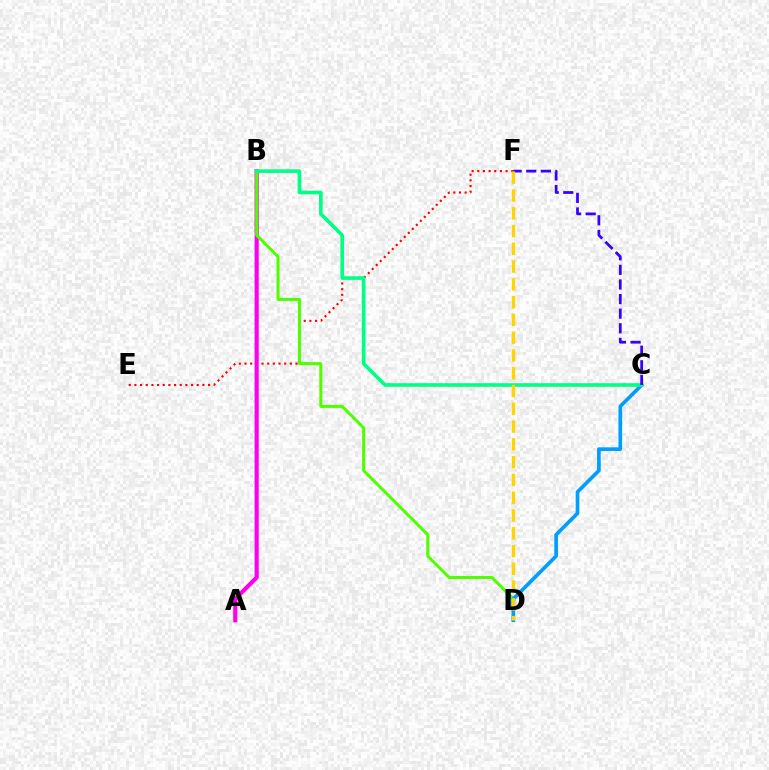{('E', 'F'): [{'color': '#ff0000', 'line_style': 'dotted', 'thickness': 1.54}], ('A', 'B'): [{'color': '#ff00ed', 'line_style': 'solid', 'thickness': 2.99}], ('B', 'D'): [{'color': '#4fff00', 'line_style': 'solid', 'thickness': 2.17}], ('C', 'D'): [{'color': '#009eff', 'line_style': 'solid', 'thickness': 2.65}], ('B', 'C'): [{'color': '#00ff86', 'line_style': 'solid', 'thickness': 2.61}], ('C', 'F'): [{'color': '#3700ff', 'line_style': 'dashed', 'thickness': 1.98}], ('D', 'F'): [{'color': '#ffd500', 'line_style': 'dashed', 'thickness': 2.41}]}